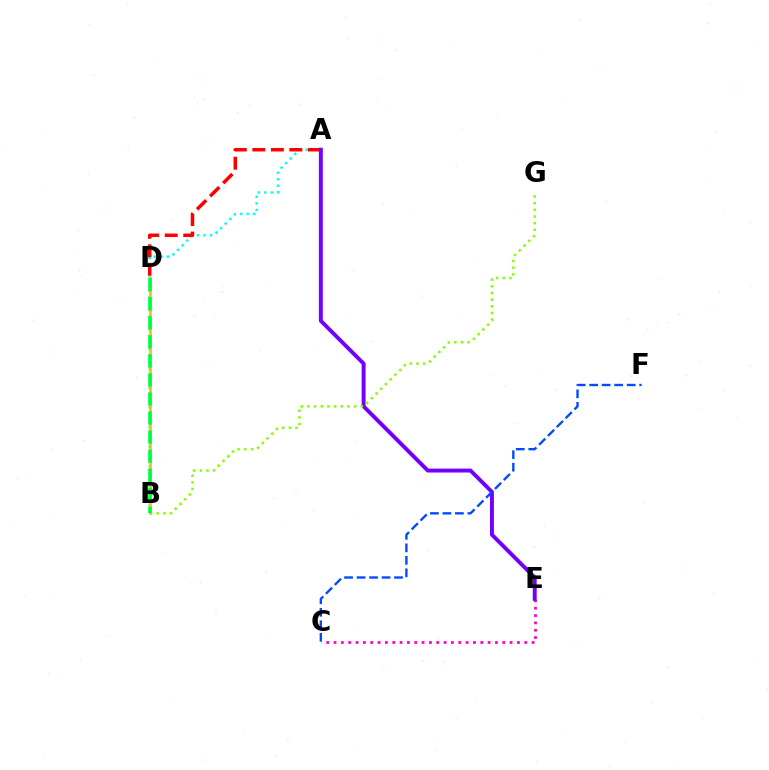{('A', 'B'): [{'color': '#00fff6', 'line_style': 'dotted', 'thickness': 1.77}], ('B', 'D'): [{'color': '#ffbd00', 'line_style': 'solid', 'thickness': 1.91}, {'color': '#00ff39', 'line_style': 'dashed', 'thickness': 2.59}], ('A', 'D'): [{'color': '#ff0000', 'line_style': 'dashed', 'thickness': 2.51}], ('C', 'E'): [{'color': '#ff00cf', 'line_style': 'dotted', 'thickness': 1.99}], ('A', 'E'): [{'color': '#7200ff', 'line_style': 'solid', 'thickness': 2.83}], ('B', 'G'): [{'color': '#84ff00', 'line_style': 'dotted', 'thickness': 1.81}], ('C', 'F'): [{'color': '#004bff', 'line_style': 'dashed', 'thickness': 1.7}]}